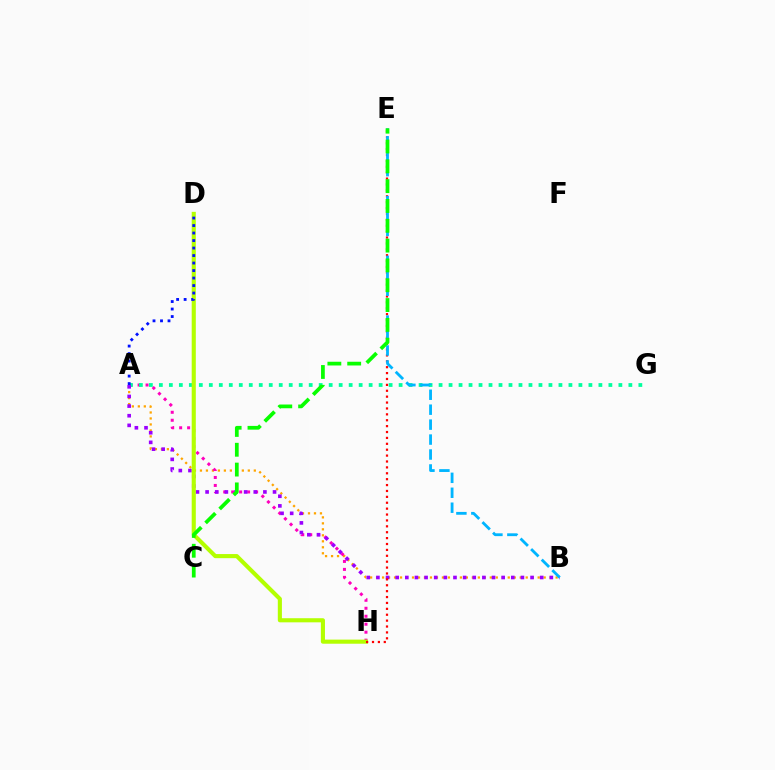{('A', 'B'): [{'color': '#ffa500', 'line_style': 'dotted', 'thickness': 1.63}, {'color': '#9b00ff', 'line_style': 'dotted', 'thickness': 2.62}], ('A', 'H'): [{'color': '#ff00bd', 'line_style': 'dotted', 'thickness': 2.17}], ('A', 'G'): [{'color': '#00ff9d', 'line_style': 'dotted', 'thickness': 2.71}], ('D', 'H'): [{'color': '#b3ff00', 'line_style': 'solid', 'thickness': 2.96}], ('E', 'H'): [{'color': '#ff0000', 'line_style': 'dotted', 'thickness': 1.6}], ('A', 'D'): [{'color': '#0010ff', 'line_style': 'dotted', 'thickness': 2.04}], ('B', 'E'): [{'color': '#00b5ff', 'line_style': 'dashed', 'thickness': 2.03}], ('C', 'E'): [{'color': '#08ff00', 'line_style': 'dashed', 'thickness': 2.69}]}